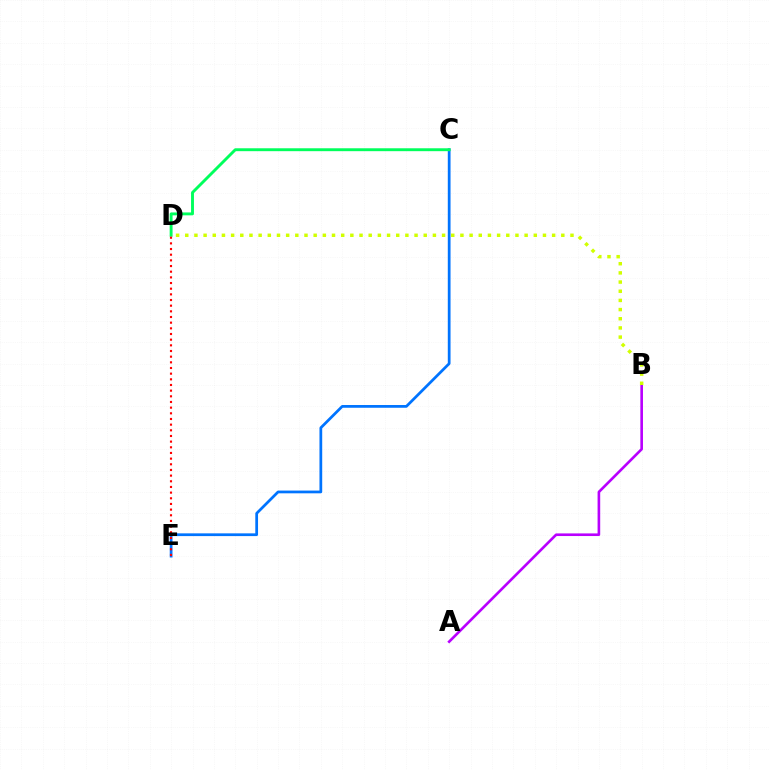{('C', 'E'): [{'color': '#0074ff', 'line_style': 'solid', 'thickness': 1.98}], ('A', 'B'): [{'color': '#b900ff', 'line_style': 'solid', 'thickness': 1.89}], ('C', 'D'): [{'color': '#00ff5c', 'line_style': 'solid', 'thickness': 2.09}], ('D', 'E'): [{'color': '#ff0000', 'line_style': 'dotted', 'thickness': 1.54}], ('B', 'D'): [{'color': '#d1ff00', 'line_style': 'dotted', 'thickness': 2.49}]}